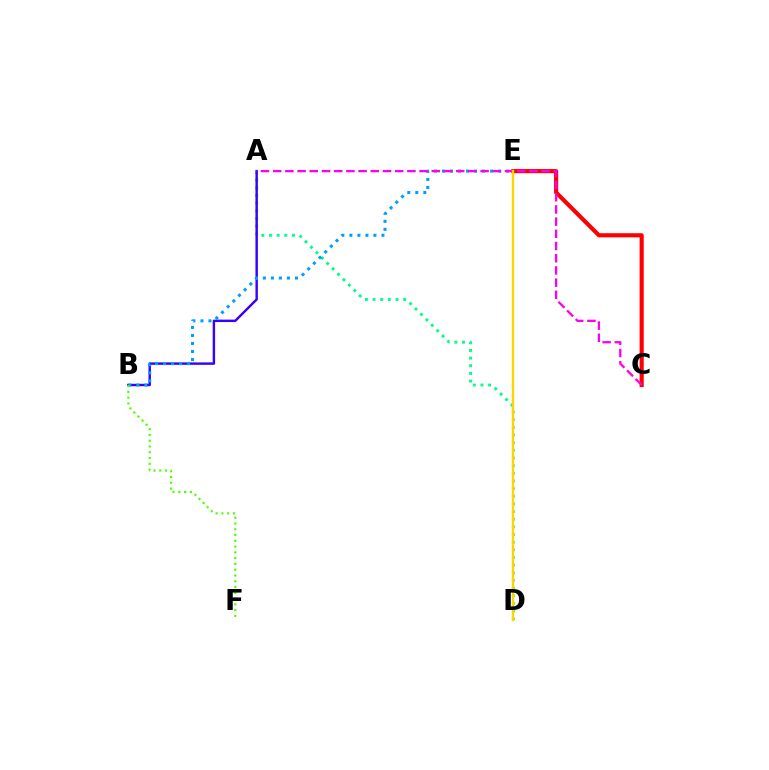{('C', 'E'): [{'color': '#ff0000', 'line_style': 'solid', 'thickness': 2.97}], ('A', 'D'): [{'color': '#00ff86', 'line_style': 'dotted', 'thickness': 2.08}], ('A', 'B'): [{'color': '#3700ff', 'line_style': 'solid', 'thickness': 1.75}], ('B', 'E'): [{'color': '#009eff', 'line_style': 'dotted', 'thickness': 2.18}], ('B', 'F'): [{'color': '#4fff00', 'line_style': 'dotted', 'thickness': 1.57}], ('A', 'C'): [{'color': '#ff00ed', 'line_style': 'dashed', 'thickness': 1.66}], ('D', 'E'): [{'color': '#ffd500', 'line_style': 'solid', 'thickness': 1.73}]}